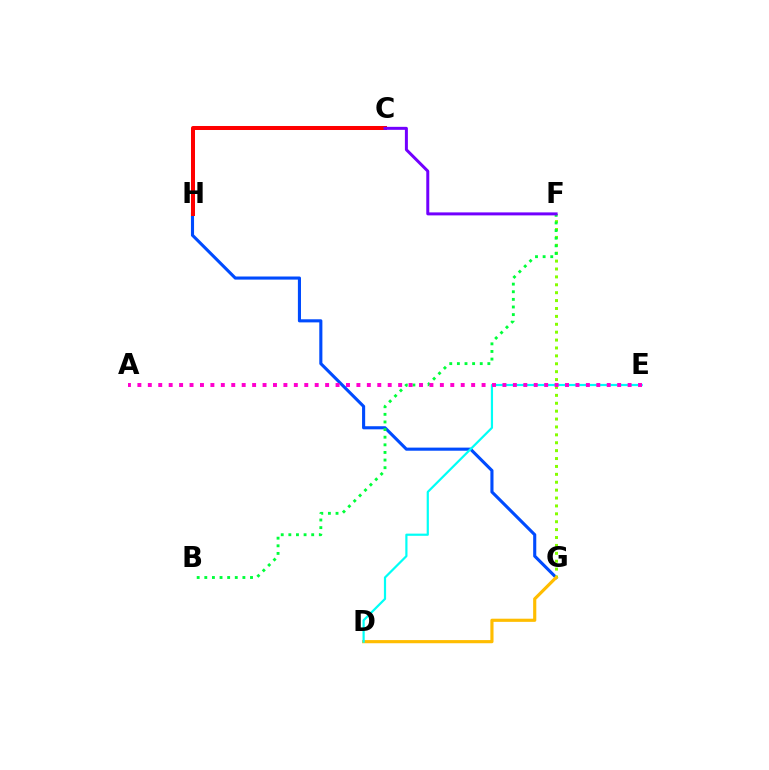{('G', 'H'): [{'color': '#004bff', 'line_style': 'solid', 'thickness': 2.23}], ('C', 'H'): [{'color': '#ff0000', 'line_style': 'solid', 'thickness': 2.89}], ('F', 'G'): [{'color': '#84ff00', 'line_style': 'dotted', 'thickness': 2.15}], ('D', 'G'): [{'color': '#ffbd00', 'line_style': 'solid', 'thickness': 2.27}], ('B', 'F'): [{'color': '#00ff39', 'line_style': 'dotted', 'thickness': 2.07}], ('D', 'E'): [{'color': '#00fff6', 'line_style': 'solid', 'thickness': 1.58}], ('A', 'E'): [{'color': '#ff00cf', 'line_style': 'dotted', 'thickness': 2.83}], ('C', 'F'): [{'color': '#7200ff', 'line_style': 'solid', 'thickness': 2.15}]}